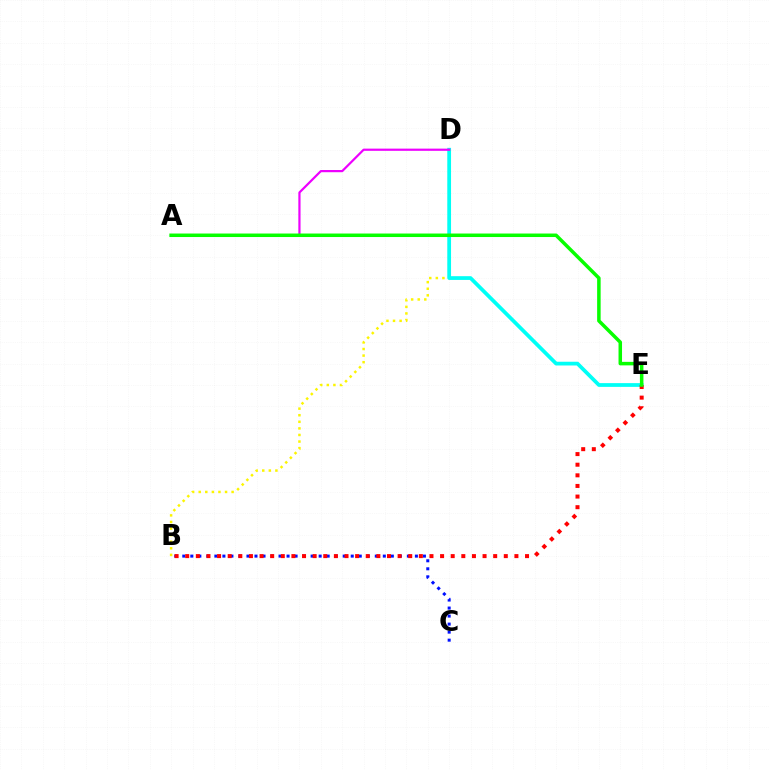{('B', 'D'): [{'color': '#fcf500', 'line_style': 'dotted', 'thickness': 1.79}], ('B', 'C'): [{'color': '#0010ff', 'line_style': 'dotted', 'thickness': 2.18}], ('D', 'E'): [{'color': '#00fff6', 'line_style': 'solid', 'thickness': 2.7}], ('A', 'D'): [{'color': '#ee00ff', 'line_style': 'solid', 'thickness': 1.59}], ('B', 'E'): [{'color': '#ff0000', 'line_style': 'dotted', 'thickness': 2.89}], ('A', 'E'): [{'color': '#08ff00', 'line_style': 'solid', 'thickness': 2.53}]}